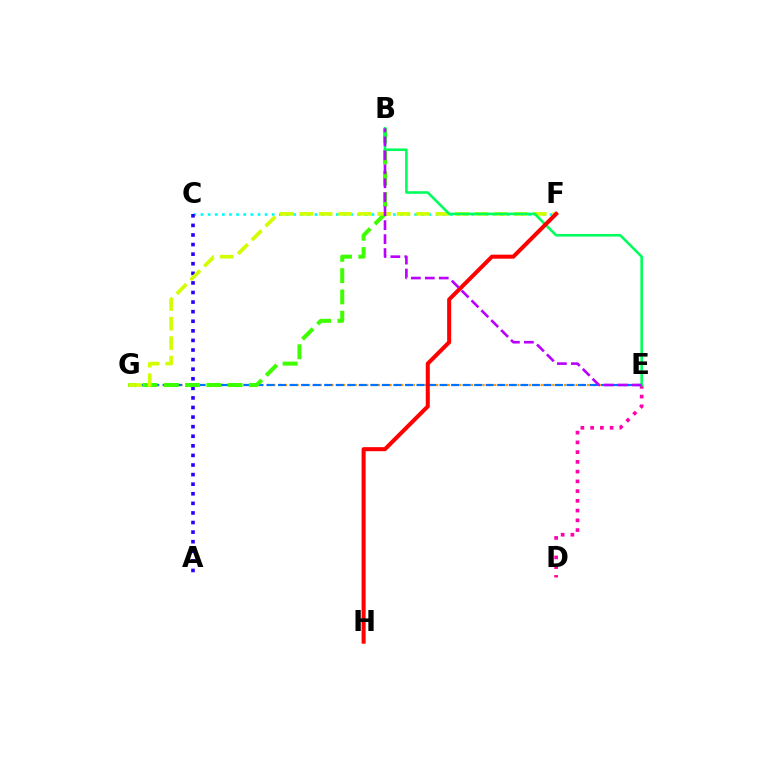{('D', 'E'): [{'color': '#ff00ac', 'line_style': 'dotted', 'thickness': 2.65}], ('E', 'G'): [{'color': '#ff9400', 'line_style': 'dotted', 'thickness': 1.58}, {'color': '#0074ff', 'line_style': 'dashed', 'thickness': 1.57}], ('C', 'F'): [{'color': '#00fff6', 'line_style': 'dotted', 'thickness': 1.94}], ('A', 'C'): [{'color': '#2500ff', 'line_style': 'dotted', 'thickness': 2.6}], ('B', 'G'): [{'color': '#3dff00', 'line_style': 'dashed', 'thickness': 2.89}], ('F', 'G'): [{'color': '#d1ff00', 'line_style': 'dashed', 'thickness': 2.65}], ('B', 'E'): [{'color': '#00ff5c', 'line_style': 'solid', 'thickness': 1.87}, {'color': '#b900ff', 'line_style': 'dashed', 'thickness': 1.9}], ('F', 'H'): [{'color': '#ff0000', 'line_style': 'solid', 'thickness': 2.9}]}